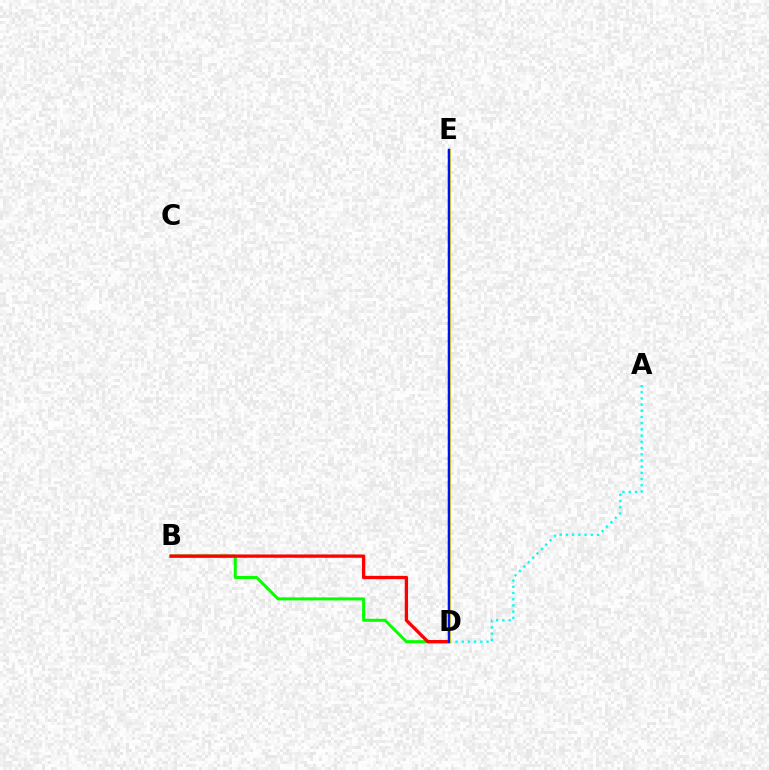{('D', 'E'): [{'color': '#ee00ff', 'line_style': 'dashed', 'thickness': 1.66}, {'color': '#fcf500', 'line_style': 'solid', 'thickness': 2.27}, {'color': '#0010ff', 'line_style': 'solid', 'thickness': 1.75}], ('B', 'D'): [{'color': '#08ff00', 'line_style': 'solid', 'thickness': 2.18}, {'color': '#ff0000', 'line_style': 'solid', 'thickness': 2.38}], ('A', 'D'): [{'color': '#00fff6', 'line_style': 'dotted', 'thickness': 1.69}]}